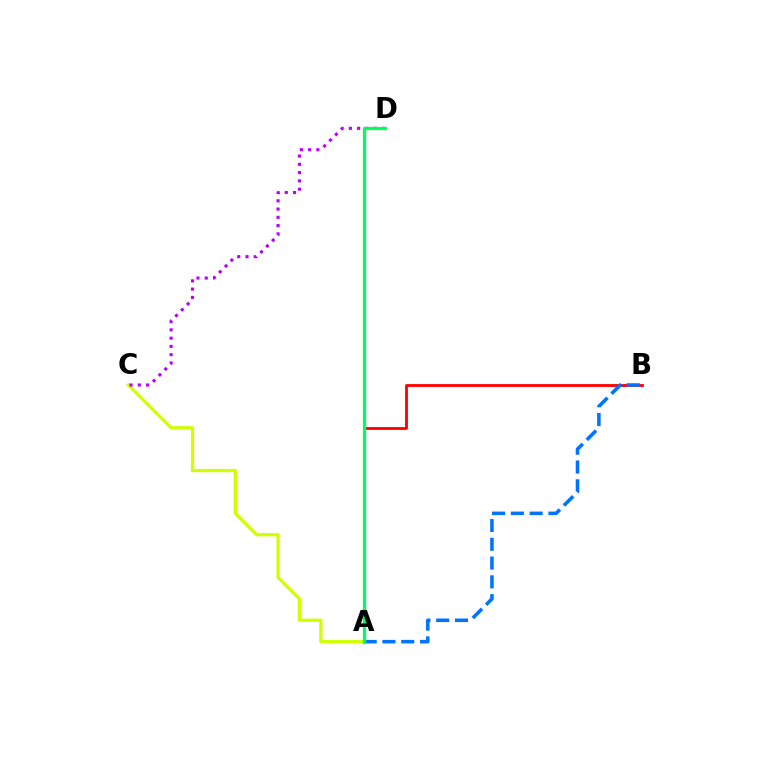{('A', 'C'): [{'color': '#d1ff00', 'line_style': 'solid', 'thickness': 2.34}], ('C', 'D'): [{'color': '#b900ff', 'line_style': 'dotted', 'thickness': 2.25}], ('A', 'B'): [{'color': '#ff0000', 'line_style': 'solid', 'thickness': 2.02}, {'color': '#0074ff', 'line_style': 'dashed', 'thickness': 2.55}], ('A', 'D'): [{'color': '#00ff5c', 'line_style': 'solid', 'thickness': 2.34}]}